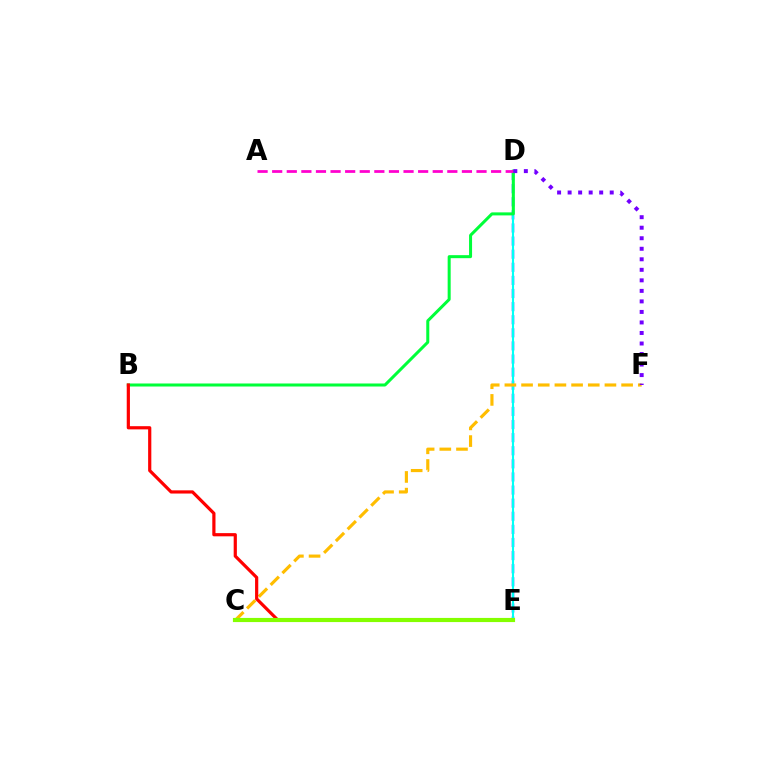{('D', 'E'): [{'color': '#004bff', 'line_style': 'dashed', 'thickness': 1.78}, {'color': '#00fff6', 'line_style': 'solid', 'thickness': 1.52}], ('C', 'F'): [{'color': '#ffbd00', 'line_style': 'dashed', 'thickness': 2.27}], ('B', 'D'): [{'color': '#00ff39', 'line_style': 'solid', 'thickness': 2.17}], ('A', 'D'): [{'color': '#ff00cf', 'line_style': 'dashed', 'thickness': 1.98}], ('D', 'F'): [{'color': '#7200ff', 'line_style': 'dotted', 'thickness': 2.86}], ('B', 'E'): [{'color': '#ff0000', 'line_style': 'solid', 'thickness': 2.3}], ('C', 'E'): [{'color': '#84ff00', 'line_style': 'solid', 'thickness': 2.99}]}